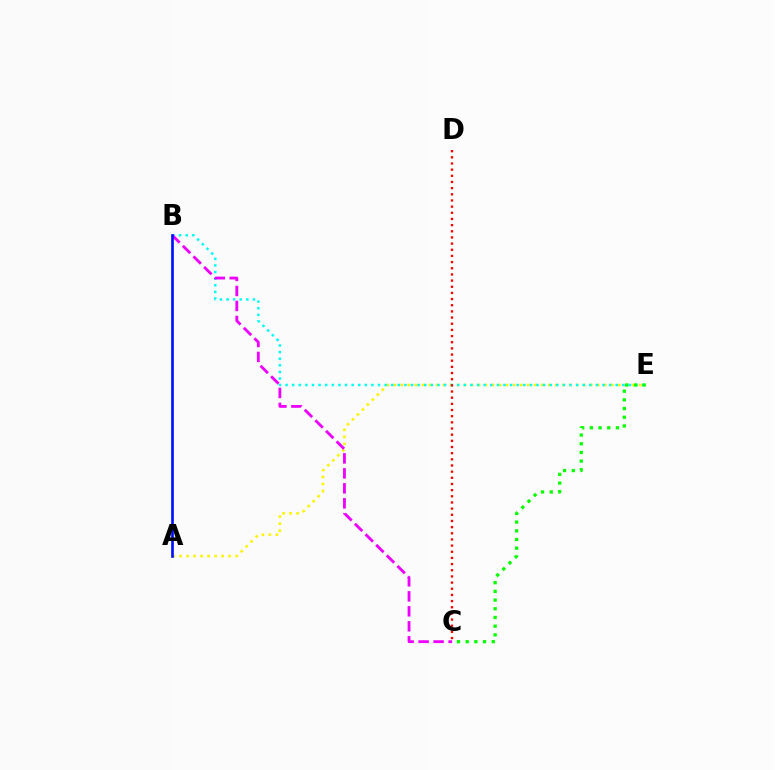{('A', 'E'): [{'color': '#fcf500', 'line_style': 'dotted', 'thickness': 1.91}], ('B', 'E'): [{'color': '#00fff6', 'line_style': 'dotted', 'thickness': 1.79}], ('B', 'C'): [{'color': '#ee00ff', 'line_style': 'dashed', 'thickness': 2.04}], ('A', 'B'): [{'color': '#0010ff', 'line_style': 'solid', 'thickness': 1.9}], ('C', 'D'): [{'color': '#ff0000', 'line_style': 'dotted', 'thickness': 1.67}], ('C', 'E'): [{'color': '#08ff00', 'line_style': 'dotted', 'thickness': 2.36}]}